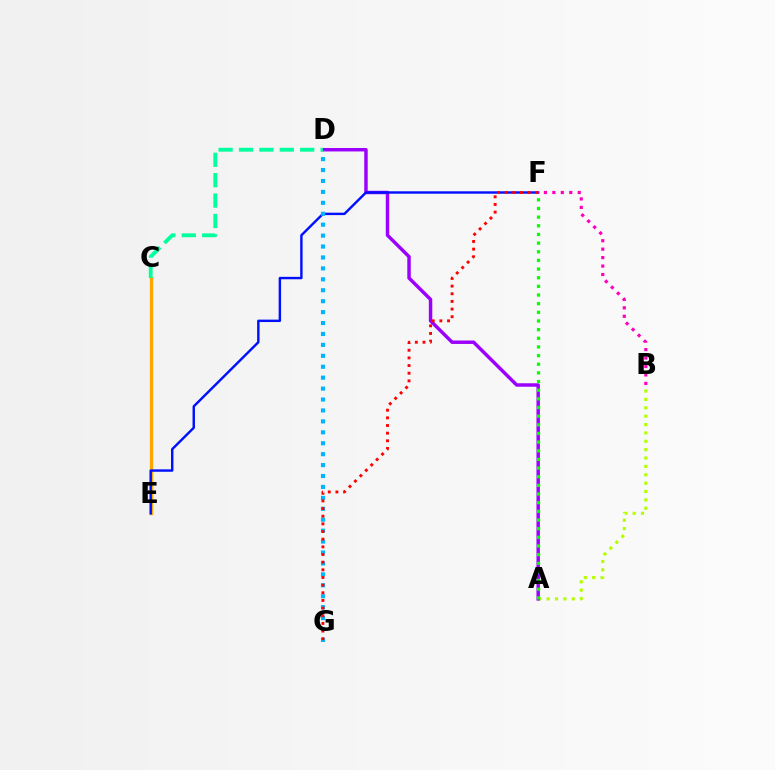{('A', 'B'): [{'color': '#b3ff00', 'line_style': 'dotted', 'thickness': 2.27}], ('C', 'E'): [{'color': '#ffa500', 'line_style': 'solid', 'thickness': 2.4}], ('A', 'D'): [{'color': '#9b00ff', 'line_style': 'solid', 'thickness': 2.49}], ('E', 'F'): [{'color': '#0010ff', 'line_style': 'solid', 'thickness': 1.74}], ('B', 'F'): [{'color': '#ff00bd', 'line_style': 'dotted', 'thickness': 2.3}], ('A', 'F'): [{'color': '#08ff00', 'line_style': 'dotted', 'thickness': 2.35}], ('D', 'G'): [{'color': '#00b5ff', 'line_style': 'dotted', 'thickness': 2.97}], ('C', 'D'): [{'color': '#00ff9d', 'line_style': 'dashed', 'thickness': 2.77}], ('F', 'G'): [{'color': '#ff0000', 'line_style': 'dotted', 'thickness': 2.08}]}